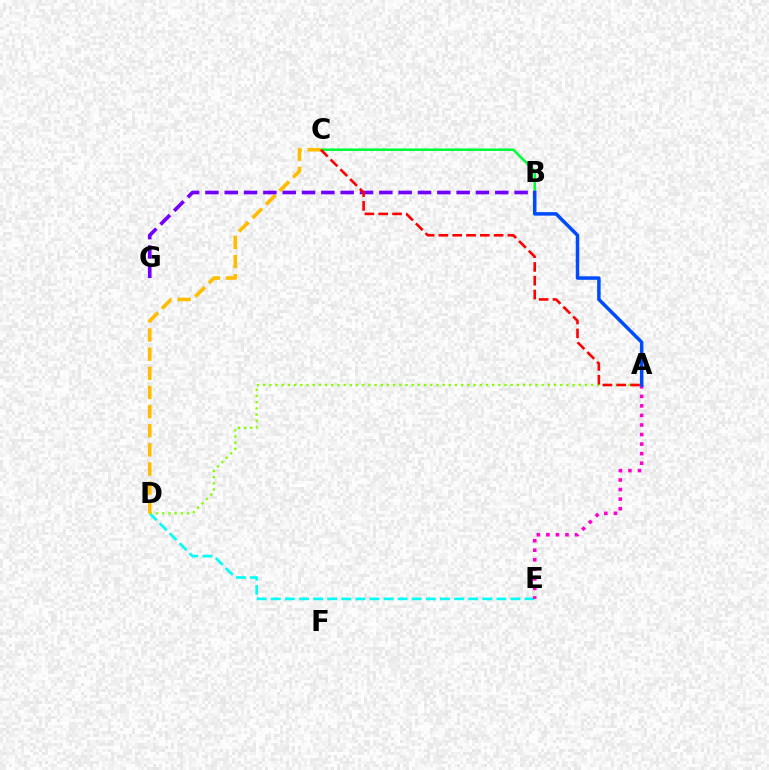{('D', 'E'): [{'color': '#00fff6', 'line_style': 'dashed', 'thickness': 1.91}], ('B', 'C'): [{'color': '#00ff39', 'line_style': 'solid', 'thickness': 1.83}], ('A', 'E'): [{'color': '#ff00cf', 'line_style': 'dotted', 'thickness': 2.59}], ('A', 'D'): [{'color': '#84ff00', 'line_style': 'dotted', 'thickness': 1.68}], ('C', 'D'): [{'color': '#ffbd00', 'line_style': 'dashed', 'thickness': 2.6}], ('A', 'B'): [{'color': '#004bff', 'line_style': 'solid', 'thickness': 2.51}], ('B', 'G'): [{'color': '#7200ff', 'line_style': 'dashed', 'thickness': 2.63}], ('A', 'C'): [{'color': '#ff0000', 'line_style': 'dashed', 'thickness': 1.88}]}